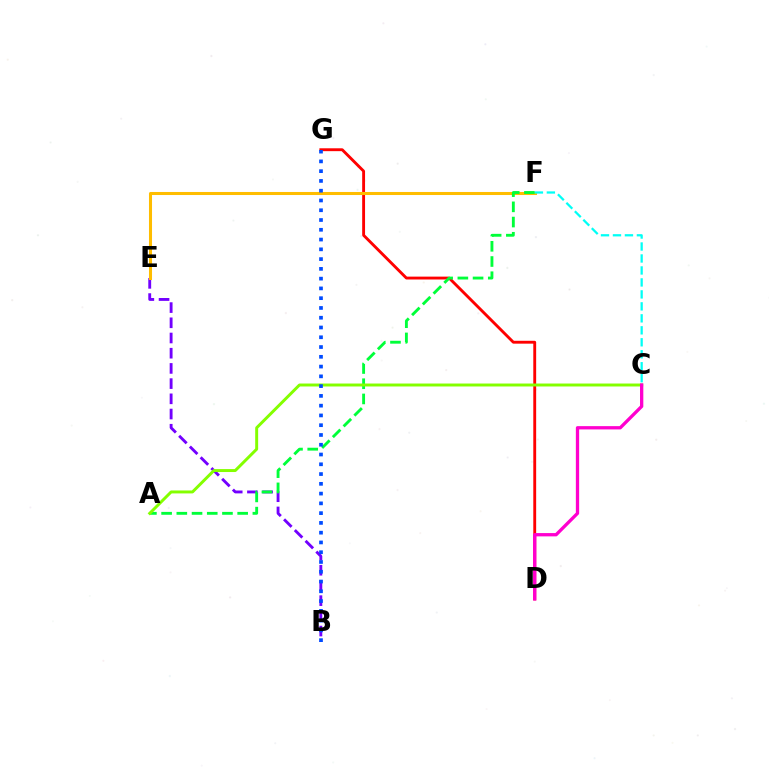{('B', 'E'): [{'color': '#7200ff', 'line_style': 'dashed', 'thickness': 2.07}], ('D', 'G'): [{'color': '#ff0000', 'line_style': 'solid', 'thickness': 2.07}], ('E', 'F'): [{'color': '#ffbd00', 'line_style': 'solid', 'thickness': 2.2}], ('A', 'F'): [{'color': '#00ff39', 'line_style': 'dashed', 'thickness': 2.07}], ('A', 'C'): [{'color': '#84ff00', 'line_style': 'solid', 'thickness': 2.13}], ('C', 'F'): [{'color': '#00fff6', 'line_style': 'dashed', 'thickness': 1.63}], ('B', 'G'): [{'color': '#004bff', 'line_style': 'dotted', 'thickness': 2.65}], ('C', 'D'): [{'color': '#ff00cf', 'line_style': 'solid', 'thickness': 2.38}]}